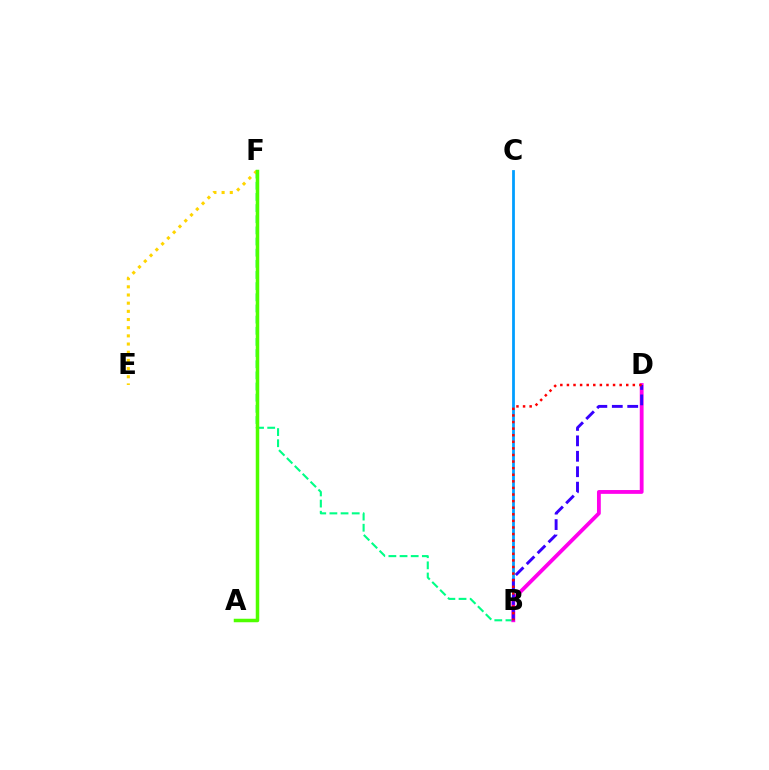{('B', 'C'): [{'color': '#009eff', 'line_style': 'solid', 'thickness': 2.0}], ('B', 'F'): [{'color': '#00ff86', 'line_style': 'dashed', 'thickness': 1.52}], ('B', 'D'): [{'color': '#ff00ed', 'line_style': 'solid', 'thickness': 2.75}, {'color': '#3700ff', 'line_style': 'dashed', 'thickness': 2.1}, {'color': '#ff0000', 'line_style': 'dotted', 'thickness': 1.79}], ('E', 'F'): [{'color': '#ffd500', 'line_style': 'dotted', 'thickness': 2.22}], ('A', 'F'): [{'color': '#4fff00', 'line_style': 'solid', 'thickness': 2.52}]}